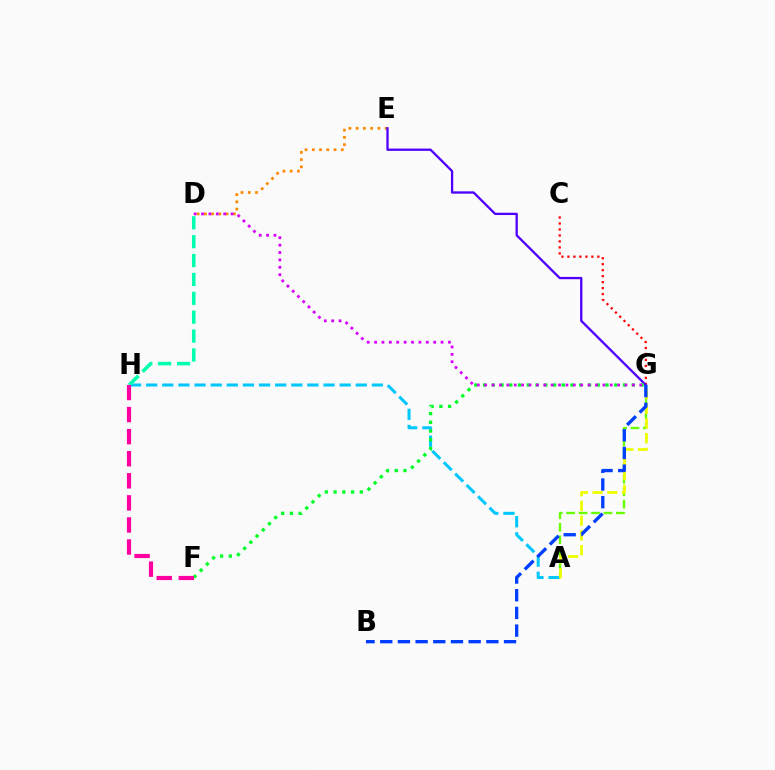{('A', 'G'): [{'color': '#66ff00', 'line_style': 'dashed', 'thickness': 1.69}, {'color': '#eeff00', 'line_style': 'dashed', 'thickness': 2.0}], ('C', 'G'): [{'color': '#ff0000', 'line_style': 'dotted', 'thickness': 1.63}], ('D', 'E'): [{'color': '#ff8800', 'line_style': 'dotted', 'thickness': 1.97}], ('A', 'H'): [{'color': '#00c7ff', 'line_style': 'dashed', 'thickness': 2.19}], ('D', 'H'): [{'color': '#00ffaf', 'line_style': 'dashed', 'thickness': 2.56}], ('E', 'G'): [{'color': '#4f00ff', 'line_style': 'solid', 'thickness': 1.66}], ('F', 'G'): [{'color': '#00ff27', 'line_style': 'dotted', 'thickness': 2.38}], ('F', 'H'): [{'color': '#ff00a0', 'line_style': 'dashed', 'thickness': 3.0}], ('D', 'G'): [{'color': '#d600ff', 'line_style': 'dotted', 'thickness': 2.01}], ('B', 'G'): [{'color': '#003fff', 'line_style': 'dashed', 'thickness': 2.4}]}